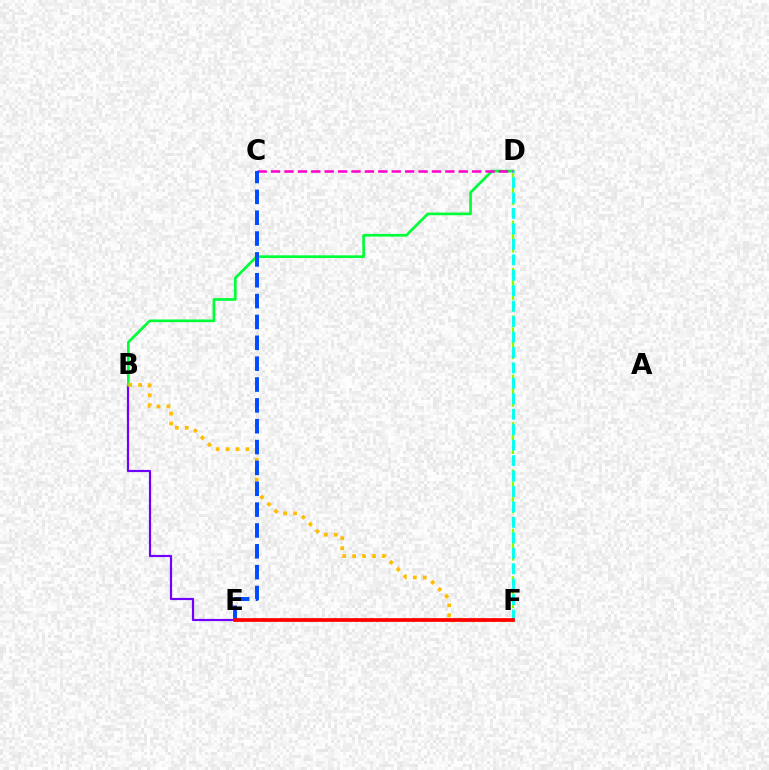{('B', 'E'): [{'color': '#7200ff', 'line_style': 'solid', 'thickness': 1.58}], ('B', 'D'): [{'color': '#00ff39', 'line_style': 'solid', 'thickness': 1.94}], ('B', 'F'): [{'color': '#ffbd00', 'line_style': 'dotted', 'thickness': 2.7}], ('C', 'D'): [{'color': '#ff00cf', 'line_style': 'dashed', 'thickness': 1.82}], ('C', 'E'): [{'color': '#004bff', 'line_style': 'dashed', 'thickness': 2.83}], ('D', 'F'): [{'color': '#84ff00', 'line_style': 'dashed', 'thickness': 1.61}, {'color': '#00fff6', 'line_style': 'dashed', 'thickness': 2.1}], ('E', 'F'): [{'color': '#ff0000', 'line_style': 'solid', 'thickness': 2.68}]}